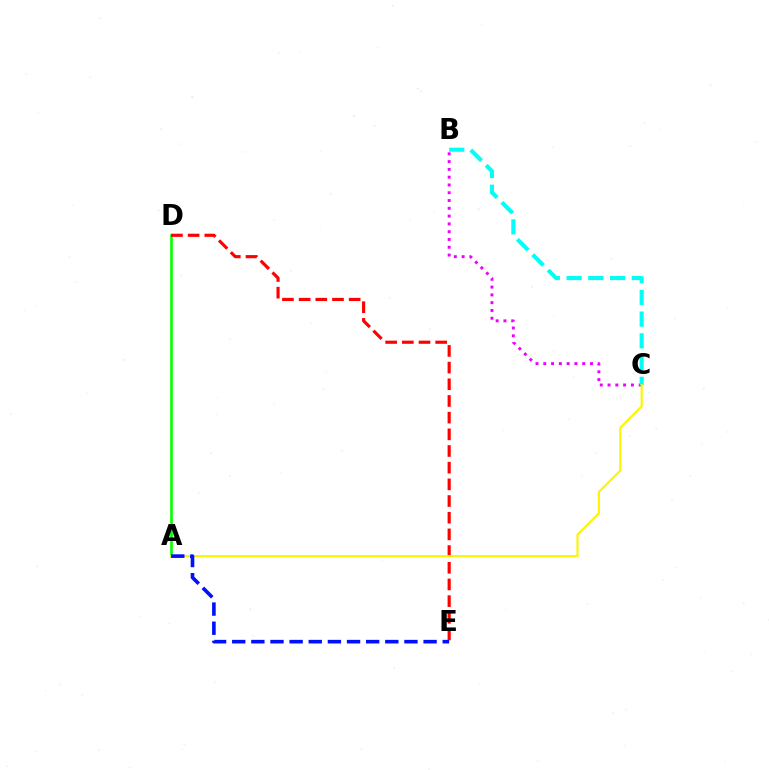{('A', 'D'): [{'color': '#08ff00', 'line_style': 'solid', 'thickness': 1.89}], ('B', 'C'): [{'color': '#ee00ff', 'line_style': 'dotted', 'thickness': 2.12}, {'color': '#00fff6', 'line_style': 'dashed', 'thickness': 2.95}], ('D', 'E'): [{'color': '#ff0000', 'line_style': 'dashed', 'thickness': 2.27}], ('A', 'C'): [{'color': '#fcf500', 'line_style': 'solid', 'thickness': 1.54}], ('A', 'E'): [{'color': '#0010ff', 'line_style': 'dashed', 'thickness': 2.6}]}